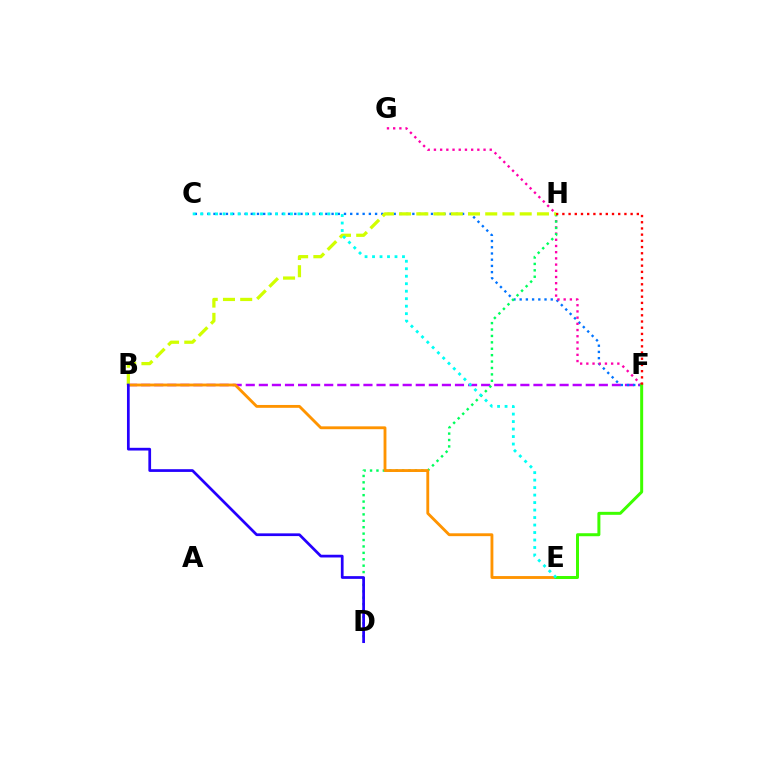{('B', 'F'): [{'color': '#b900ff', 'line_style': 'dashed', 'thickness': 1.78}], ('C', 'F'): [{'color': '#0074ff', 'line_style': 'dotted', 'thickness': 1.69}], ('F', 'G'): [{'color': '#ff00ac', 'line_style': 'dotted', 'thickness': 1.69}], ('D', 'H'): [{'color': '#00ff5c', 'line_style': 'dotted', 'thickness': 1.74}], ('B', 'E'): [{'color': '#ff9400', 'line_style': 'solid', 'thickness': 2.05}], ('B', 'H'): [{'color': '#d1ff00', 'line_style': 'dashed', 'thickness': 2.34}], ('B', 'D'): [{'color': '#2500ff', 'line_style': 'solid', 'thickness': 1.96}], ('E', 'F'): [{'color': '#3dff00', 'line_style': 'solid', 'thickness': 2.15}], ('F', 'H'): [{'color': '#ff0000', 'line_style': 'dotted', 'thickness': 1.69}], ('C', 'E'): [{'color': '#00fff6', 'line_style': 'dotted', 'thickness': 2.03}]}